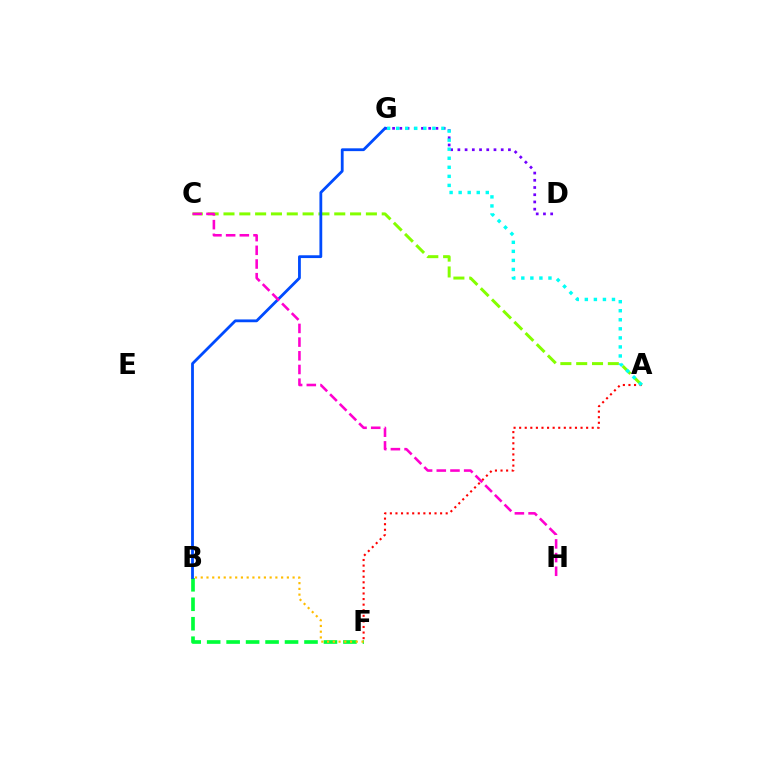{('B', 'F'): [{'color': '#00ff39', 'line_style': 'dashed', 'thickness': 2.64}, {'color': '#ffbd00', 'line_style': 'dotted', 'thickness': 1.56}], ('A', 'C'): [{'color': '#84ff00', 'line_style': 'dashed', 'thickness': 2.15}], ('D', 'G'): [{'color': '#7200ff', 'line_style': 'dotted', 'thickness': 1.96}], ('B', 'G'): [{'color': '#004bff', 'line_style': 'solid', 'thickness': 2.02}], ('C', 'H'): [{'color': '#ff00cf', 'line_style': 'dashed', 'thickness': 1.86}], ('A', 'F'): [{'color': '#ff0000', 'line_style': 'dotted', 'thickness': 1.52}], ('A', 'G'): [{'color': '#00fff6', 'line_style': 'dotted', 'thickness': 2.46}]}